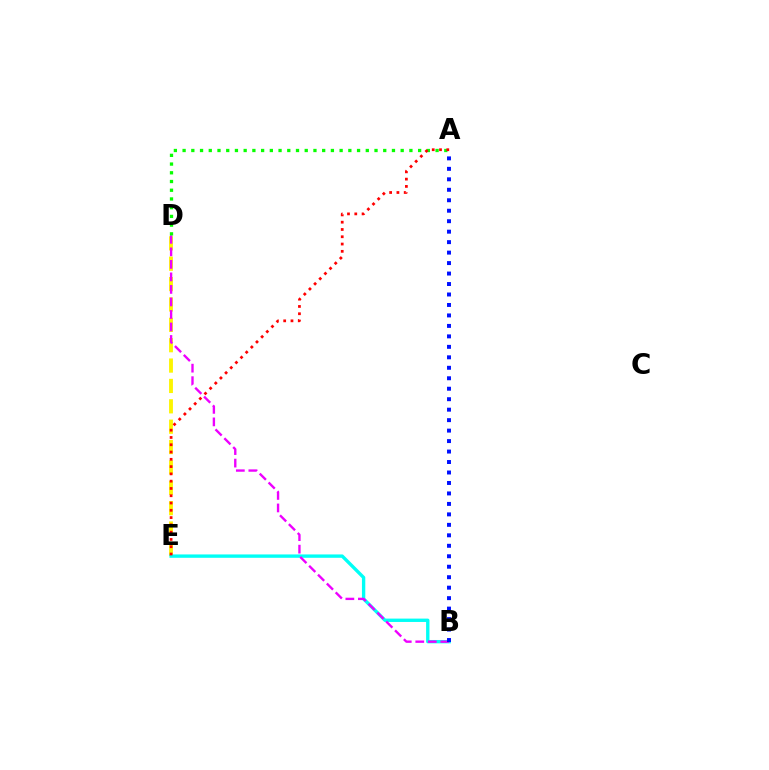{('D', 'E'): [{'color': '#fcf500', 'line_style': 'dashed', 'thickness': 2.77}], ('B', 'E'): [{'color': '#00fff6', 'line_style': 'solid', 'thickness': 2.42}], ('B', 'D'): [{'color': '#ee00ff', 'line_style': 'dashed', 'thickness': 1.7}], ('A', 'D'): [{'color': '#08ff00', 'line_style': 'dotted', 'thickness': 2.37}], ('A', 'B'): [{'color': '#0010ff', 'line_style': 'dotted', 'thickness': 2.84}], ('A', 'E'): [{'color': '#ff0000', 'line_style': 'dotted', 'thickness': 1.98}]}